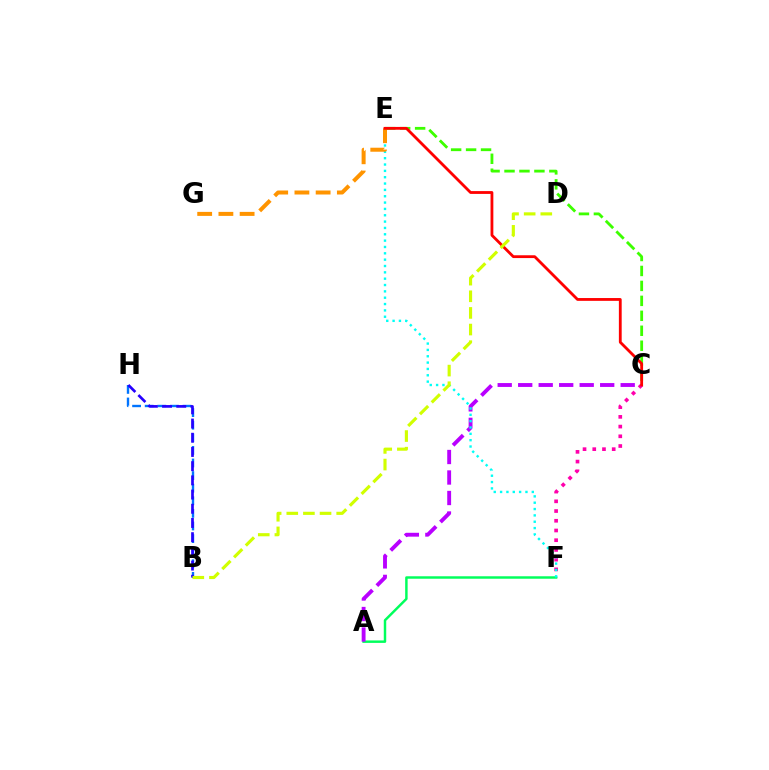{('C', 'F'): [{'color': '#ff00ac', 'line_style': 'dotted', 'thickness': 2.64}], ('A', 'F'): [{'color': '#00ff5c', 'line_style': 'solid', 'thickness': 1.77}], ('A', 'C'): [{'color': '#b900ff', 'line_style': 'dashed', 'thickness': 2.78}], ('E', 'F'): [{'color': '#00fff6', 'line_style': 'dotted', 'thickness': 1.72}], ('B', 'H'): [{'color': '#0074ff', 'line_style': 'dashed', 'thickness': 1.71}, {'color': '#2500ff', 'line_style': 'dashed', 'thickness': 1.93}], ('C', 'E'): [{'color': '#3dff00', 'line_style': 'dashed', 'thickness': 2.03}, {'color': '#ff0000', 'line_style': 'solid', 'thickness': 2.02}], ('E', 'G'): [{'color': '#ff9400', 'line_style': 'dashed', 'thickness': 2.88}], ('B', 'D'): [{'color': '#d1ff00', 'line_style': 'dashed', 'thickness': 2.26}]}